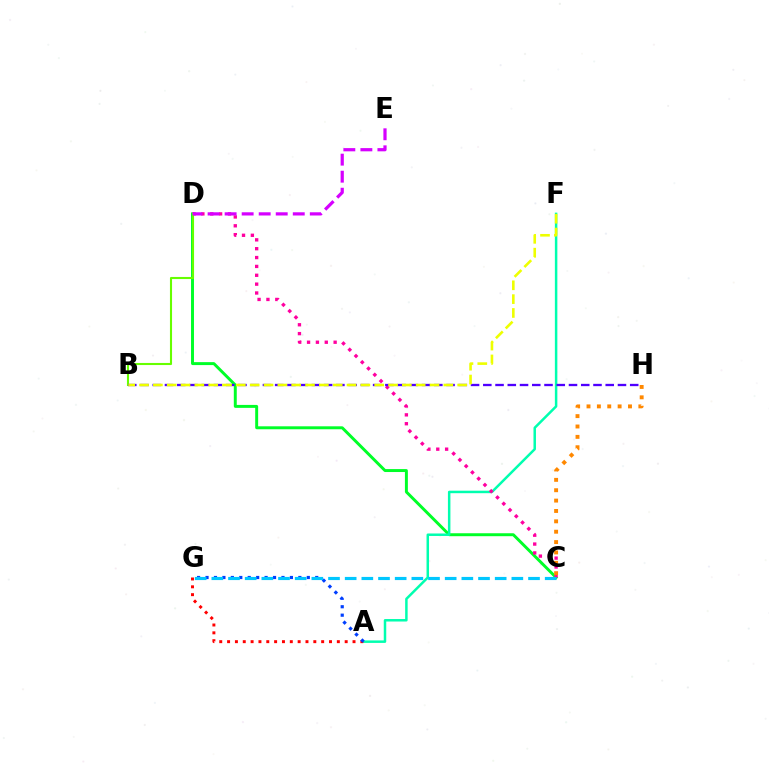{('C', 'D'): [{'color': '#00ff27', 'line_style': 'solid', 'thickness': 2.12}, {'color': '#ff00a0', 'line_style': 'dotted', 'thickness': 2.41}], ('A', 'F'): [{'color': '#00ffaf', 'line_style': 'solid', 'thickness': 1.79}], ('A', 'G'): [{'color': '#ff0000', 'line_style': 'dotted', 'thickness': 2.13}, {'color': '#003fff', 'line_style': 'dotted', 'thickness': 2.29}], ('B', 'D'): [{'color': '#66ff00', 'line_style': 'solid', 'thickness': 1.52}], ('B', 'H'): [{'color': '#4f00ff', 'line_style': 'dashed', 'thickness': 1.66}], ('D', 'E'): [{'color': '#d600ff', 'line_style': 'dashed', 'thickness': 2.31}], ('C', 'H'): [{'color': '#ff8800', 'line_style': 'dotted', 'thickness': 2.82}], ('B', 'F'): [{'color': '#eeff00', 'line_style': 'dashed', 'thickness': 1.88}], ('C', 'G'): [{'color': '#00c7ff', 'line_style': 'dashed', 'thickness': 2.26}]}